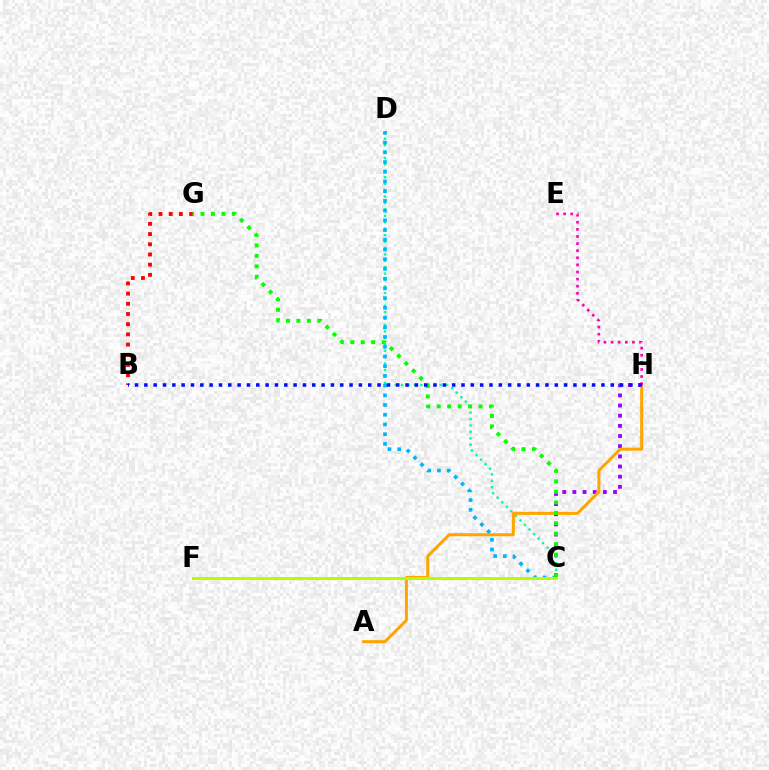{('C', 'H'): [{'color': '#9b00ff', 'line_style': 'dotted', 'thickness': 2.76}], ('B', 'G'): [{'color': '#ff0000', 'line_style': 'dotted', 'thickness': 2.77}], ('C', 'D'): [{'color': '#00ff9d', 'line_style': 'dotted', 'thickness': 1.75}, {'color': '#00b5ff', 'line_style': 'dotted', 'thickness': 2.64}], ('A', 'H'): [{'color': '#ffa500', 'line_style': 'solid', 'thickness': 2.18}], ('C', 'G'): [{'color': '#08ff00', 'line_style': 'dotted', 'thickness': 2.84}], ('E', 'H'): [{'color': '#ff00bd', 'line_style': 'dotted', 'thickness': 1.93}], ('C', 'F'): [{'color': '#b3ff00', 'line_style': 'solid', 'thickness': 2.14}], ('B', 'H'): [{'color': '#0010ff', 'line_style': 'dotted', 'thickness': 2.53}]}